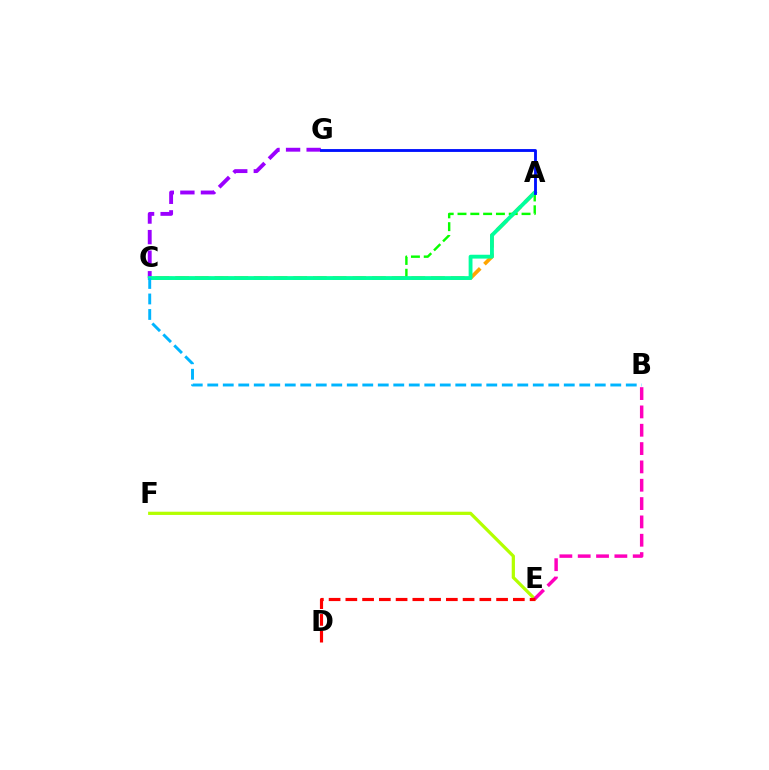{('A', 'C'): [{'color': '#ffa500', 'line_style': 'dashed', 'thickness': 2.67}, {'color': '#08ff00', 'line_style': 'dashed', 'thickness': 1.74}, {'color': '#00ff9d', 'line_style': 'solid', 'thickness': 2.77}], ('C', 'G'): [{'color': '#9b00ff', 'line_style': 'dashed', 'thickness': 2.79}], ('E', 'F'): [{'color': '#b3ff00', 'line_style': 'solid', 'thickness': 2.33}], ('B', 'E'): [{'color': '#ff00bd', 'line_style': 'dashed', 'thickness': 2.49}], ('A', 'G'): [{'color': '#0010ff', 'line_style': 'solid', 'thickness': 2.06}], ('B', 'C'): [{'color': '#00b5ff', 'line_style': 'dashed', 'thickness': 2.11}], ('D', 'E'): [{'color': '#ff0000', 'line_style': 'dashed', 'thickness': 2.28}]}